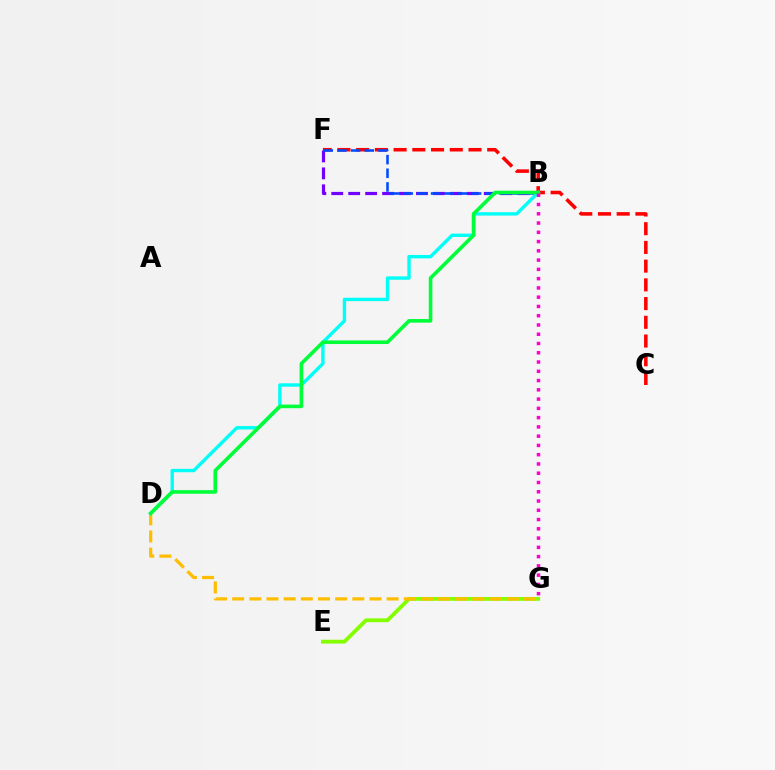{('C', 'F'): [{'color': '#ff0000', 'line_style': 'dashed', 'thickness': 2.54}], ('B', 'F'): [{'color': '#7200ff', 'line_style': 'dashed', 'thickness': 2.3}, {'color': '#004bff', 'line_style': 'dashed', 'thickness': 1.86}], ('E', 'G'): [{'color': '#84ff00', 'line_style': 'solid', 'thickness': 2.76}], ('D', 'G'): [{'color': '#ffbd00', 'line_style': 'dashed', 'thickness': 2.33}], ('B', 'D'): [{'color': '#00fff6', 'line_style': 'solid', 'thickness': 2.44}, {'color': '#00ff39', 'line_style': 'solid', 'thickness': 2.6}], ('B', 'G'): [{'color': '#ff00cf', 'line_style': 'dotted', 'thickness': 2.52}]}